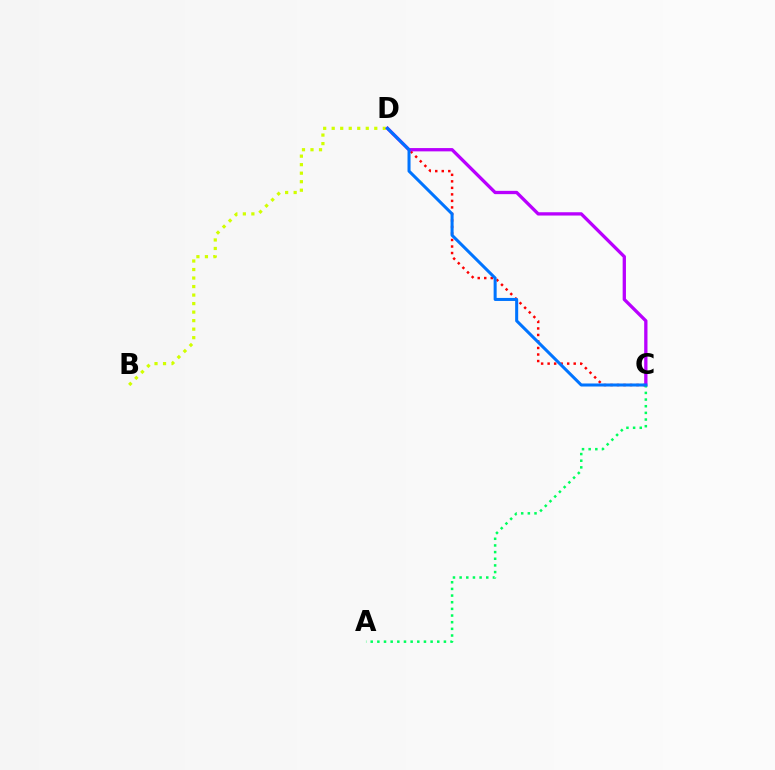{('C', 'D'): [{'color': '#ff0000', 'line_style': 'dotted', 'thickness': 1.77}, {'color': '#b900ff', 'line_style': 'solid', 'thickness': 2.37}, {'color': '#0074ff', 'line_style': 'solid', 'thickness': 2.18}], ('B', 'D'): [{'color': '#d1ff00', 'line_style': 'dotted', 'thickness': 2.31}], ('A', 'C'): [{'color': '#00ff5c', 'line_style': 'dotted', 'thickness': 1.81}]}